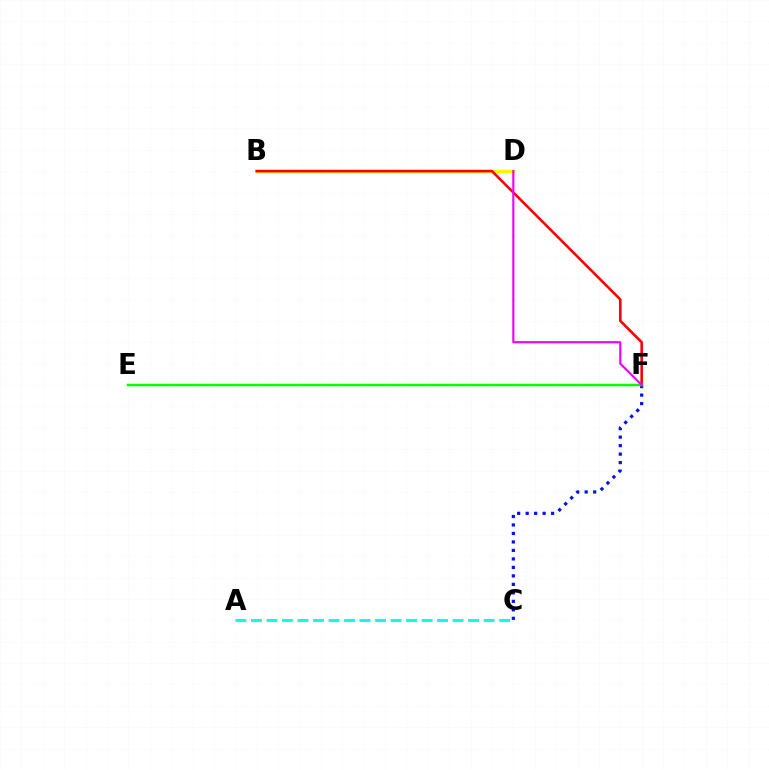{('B', 'D'): [{'color': '#fcf500', 'line_style': 'solid', 'thickness': 2.48}], ('C', 'F'): [{'color': '#0010ff', 'line_style': 'dotted', 'thickness': 2.31}], ('B', 'F'): [{'color': '#ff0000', 'line_style': 'solid', 'thickness': 1.86}], ('E', 'F'): [{'color': '#08ff00', 'line_style': 'solid', 'thickness': 1.8}], ('A', 'C'): [{'color': '#00fff6', 'line_style': 'dashed', 'thickness': 2.11}], ('D', 'F'): [{'color': '#ee00ff', 'line_style': 'solid', 'thickness': 1.55}]}